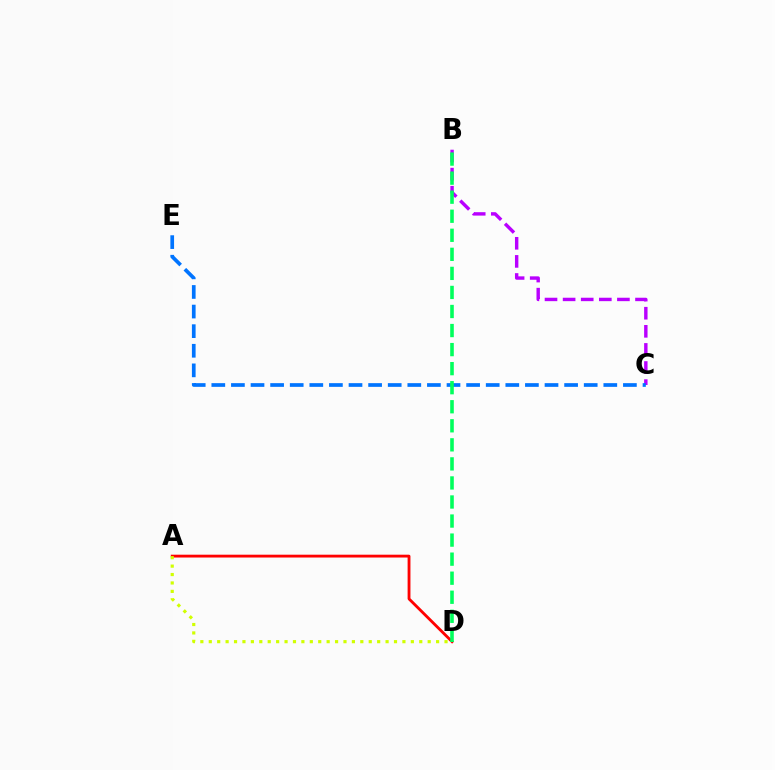{('B', 'C'): [{'color': '#b900ff', 'line_style': 'dashed', 'thickness': 2.46}], ('A', 'D'): [{'color': '#ff0000', 'line_style': 'solid', 'thickness': 2.04}, {'color': '#d1ff00', 'line_style': 'dotted', 'thickness': 2.29}], ('C', 'E'): [{'color': '#0074ff', 'line_style': 'dashed', 'thickness': 2.66}], ('B', 'D'): [{'color': '#00ff5c', 'line_style': 'dashed', 'thickness': 2.59}]}